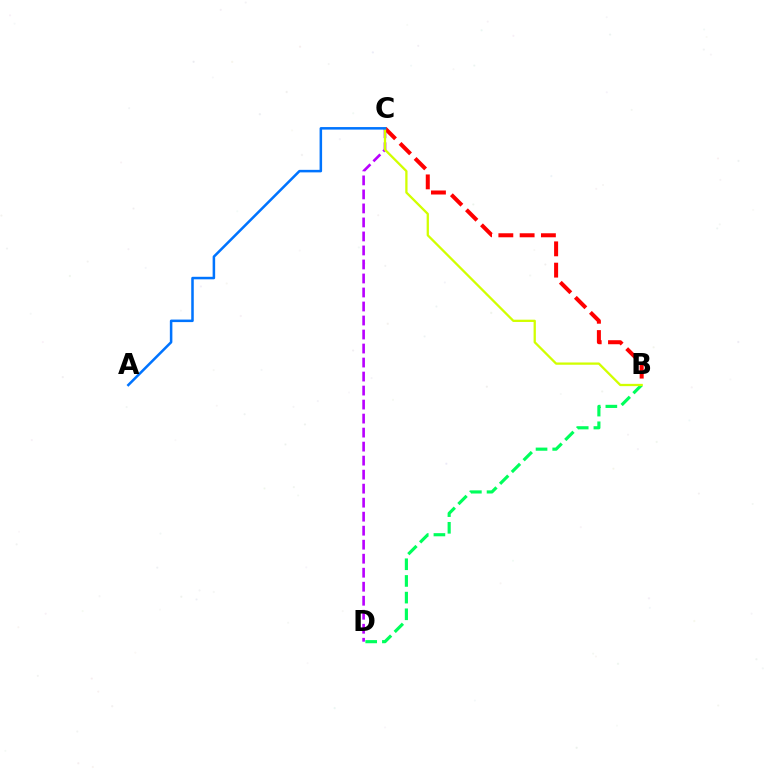{('C', 'D'): [{'color': '#b900ff', 'line_style': 'dashed', 'thickness': 1.9}], ('B', 'D'): [{'color': '#00ff5c', 'line_style': 'dashed', 'thickness': 2.27}], ('B', 'C'): [{'color': '#ff0000', 'line_style': 'dashed', 'thickness': 2.89}, {'color': '#d1ff00', 'line_style': 'solid', 'thickness': 1.65}], ('A', 'C'): [{'color': '#0074ff', 'line_style': 'solid', 'thickness': 1.82}]}